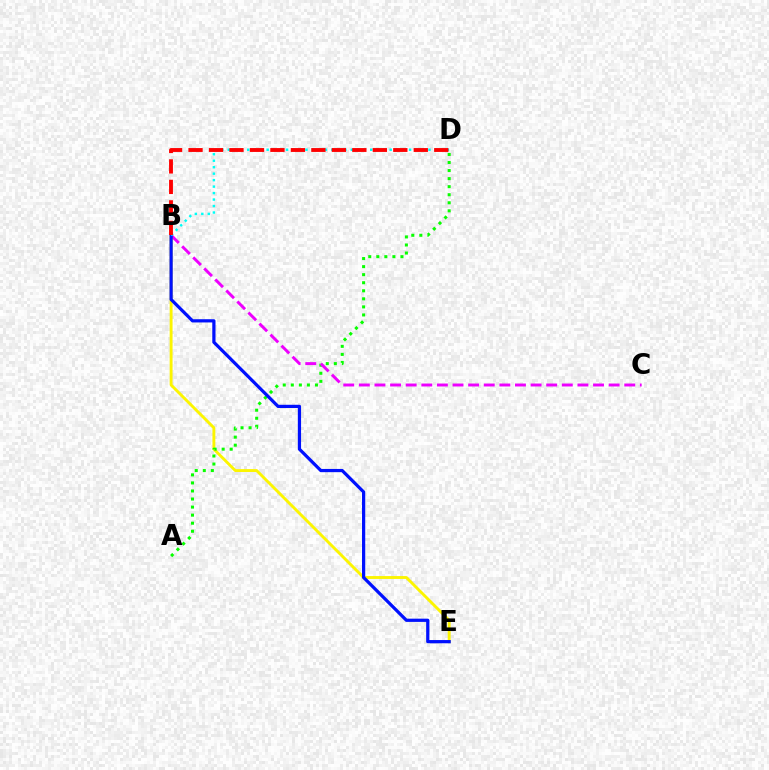{('B', 'E'): [{'color': '#fcf500', 'line_style': 'solid', 'thickness': 2.08}, {'color': '#0010ff', 'line_style': 'solid', 'thickness': 2.32}], ('A', 'D'): [{'color': '#08ff00', 'line_style': 'dotted', 'thickness': 2.19}], ('B', 'C'): [{'color': '#ee00ff', 'line_style': 'dashed', 'thickness': 2.12}], ('B', 'D'): [{'color': '#00fff6', 'line_style': 'dotted', 'thickness': 1.76}, {'color': '#ff0000', 'line_style': 'dashed', 'thickness': 2.78}]}